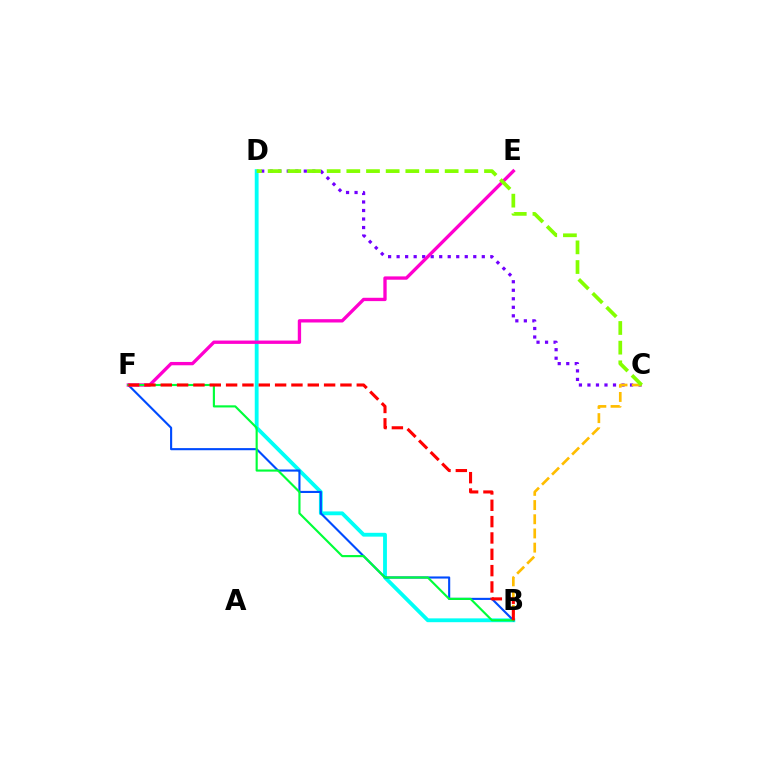{('B', 'D'): [{'color': '#00fff6', 'line_style': 'solid', 'thickness': 2.76}], ('C', 'D'): [{'color': '#7200ff', 'line_style': 'dotted', 'thickness': 2.31}, {'color': '#84ff00', 'line_style': 'dashed', 'thickness': 2.67}], ('B', 'F'): [{'color': '#004bff', 'line_style': 'solid', 'thickness': 1.53}, {'color': '#00ff39', 'line_style': 'solid', 'thickness': 1.54}, {'color': '#ff0000', 'line_style': 'dashed', 'thickness': 2.22}], ('E', 'F'): [{'color': '#ff00cf', 'line_style': 'solid', 'thickness': 2.4}], ('B', 'C'): [{'color': '#ffbd00', 'line_style': 'dashed', 'thickness': 1.93}]}